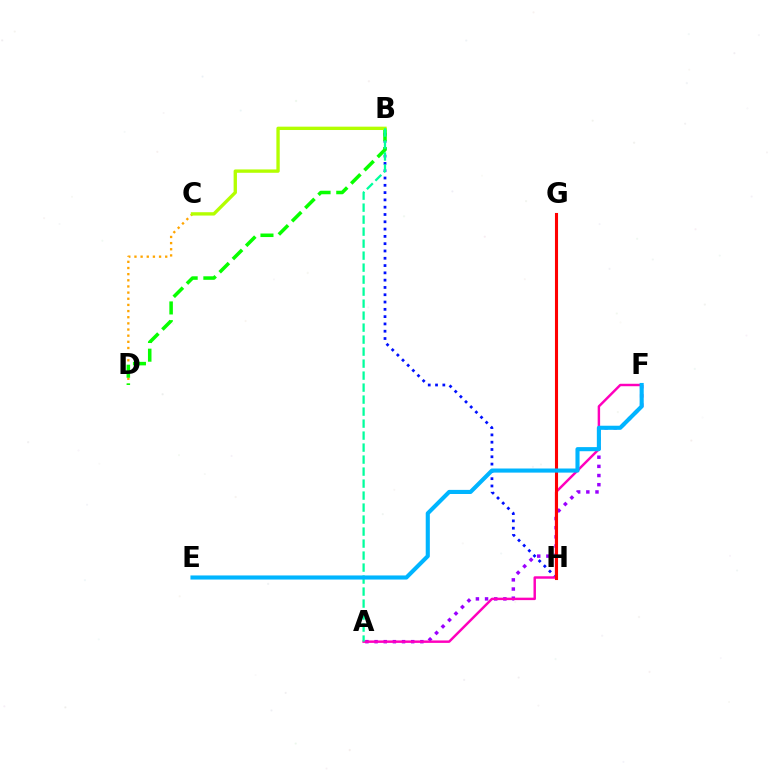{('B', 'H'): [{'color': '#0010ff', 'line_style': 'dotted', 'thickness': 1.98}], ('C', 'D'): [{'color': '#ffa500', 'line_style': 'dotted', 'thickness': 1.67}], ('A', 'F'): [{'color': '#9b00ff', 'line_style': 'dotted', 'thickness': 2.49}, {'color': '#ff00bd', 'line_style': 'solid', 'thickness': 1.77}], ('G', 'H'): [{'color': '#ff0000', 'line_style': 'solid', 'thickness': 2.22}], ('B', 'D'): [{'color': '#08ff00', 'line_style': 'dashed', 'thickness': 2.54}], ('B', 'C'): [{'color': '#b3ff00', 'line_style': 'solid', 'thickness': 2.41}], ('A', 'B'): [{'color': '#00ff9d', 'line_style': 'dashed', 'thickness': 1.63}], ('E', 'F'): [{'color': '#00b5ff', 'line_style': 'solid', 'thickness': 2.96}]}